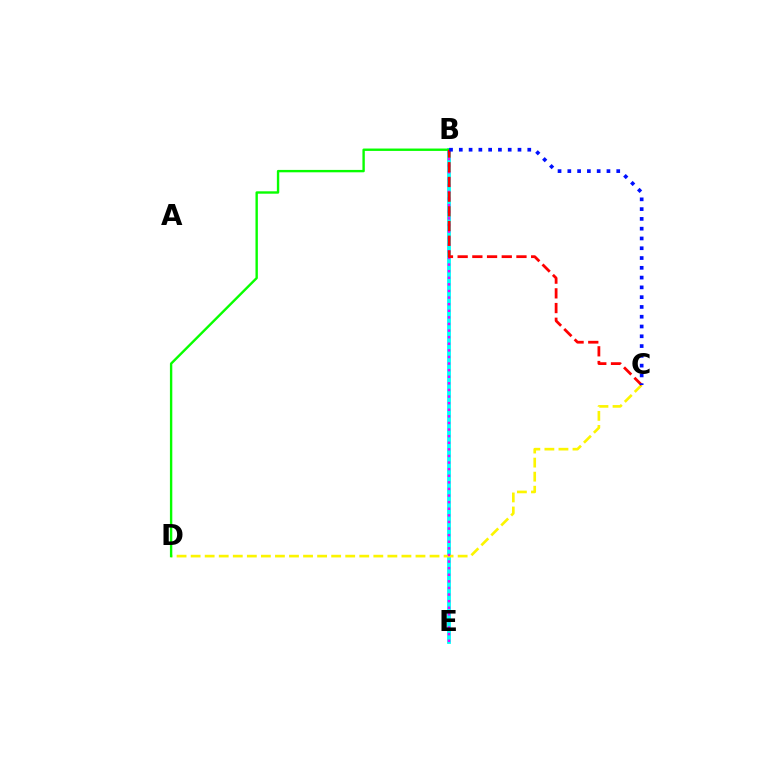{('B', 'E'): [{'color': '#00fff6', 'line_style': 'solid', 'thickness': 2.74}, {'color': '#ee00ff', 'line_style': 'dotted', 'thickness': 1.79}], ('C', 'D'): [{'color': '#fcf500', 'line_style': 'dashed', 'thickness': 1.91}], ('B', 'D'): [{'color': '#08ff00', 'line_style': 'solid', 'thickness': 1.72}], ('B', 'C'): [{'color': '#ff0000', 'line_style': 'dashed', 'thickness': 2.0}, {'color': '#0010ff', 'line_style': 'dotted', 'thickness': 2.66}]}